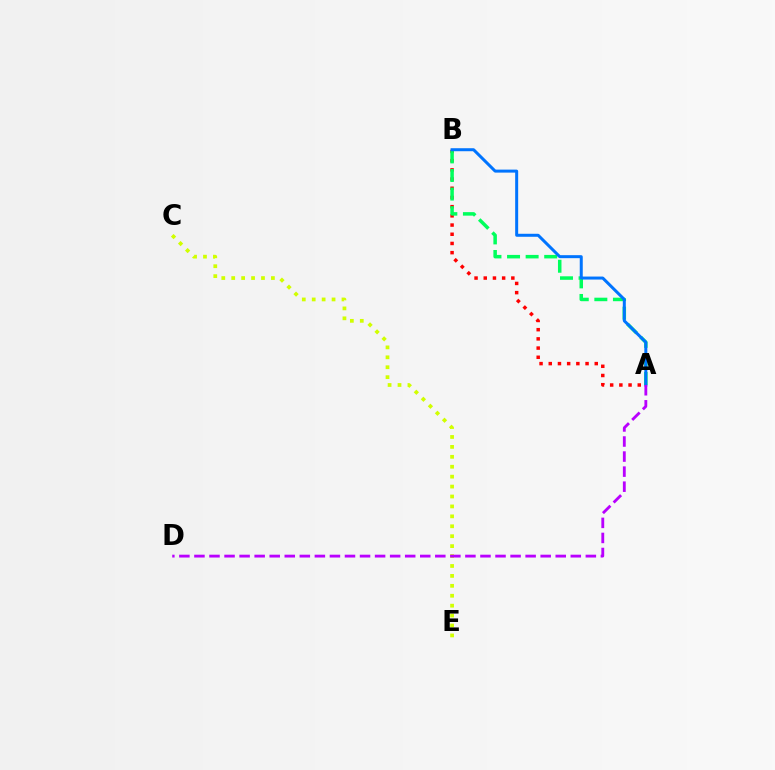{('A', 'B'): [{'color': '#ff0000', 'line_style': 'dotted', 'thickness': 2.5}, {'color': '#00ff5c', 'line_style': 'dashed', 'thickness': 2.52}, {'color': '#0074ff', 'line_style': 'solid', 'thickness': 2.16}], ('C', 'E'): [{'color': '#d1ff00', 'line_style': 'dotted', 'thickness': 2.7}], ('A', 'D'): [{'color': '#b900ff', 'line_style': 'dashed', 'thickness': 2.05}]}